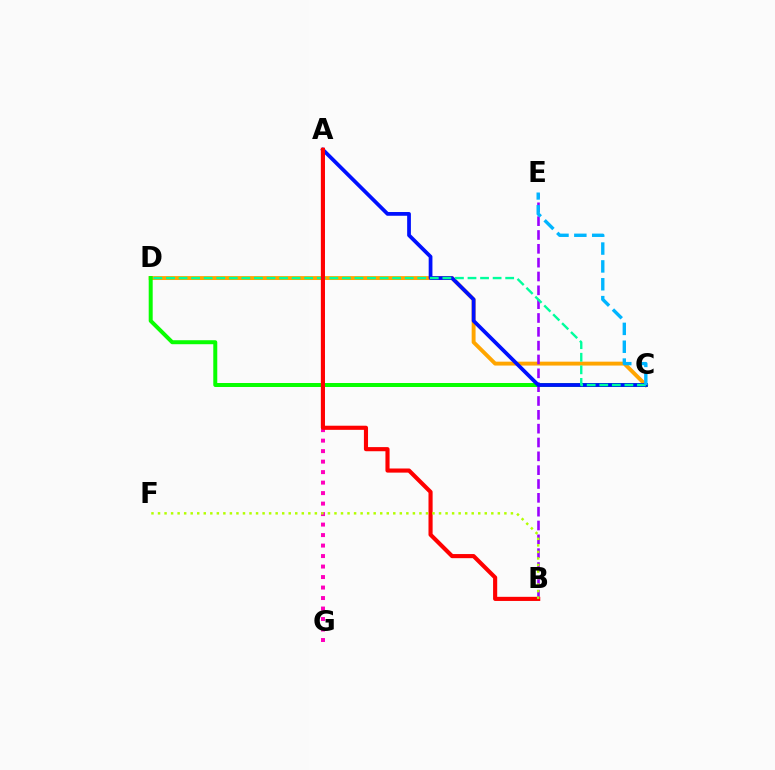{('C', 'D'): [{'color': '#ffa500', 'line_style': 'solid', 'thickness': 2.81}, {'color': '#08ff00', 'line_style': 'solid', 'thickness': 2.87}, {'color': '#00ff9d', 'line_style': 'dashed', 'thickness': 1.71}], ('B', 'E'): [{'color': '#9b00ff', 'line_style': 'dashed', 'thickness': 1.88}], ('A', 'C'): [{'color': '#0010ff', 'line_style': 'solid', 'thickness': 2.7}], ('A', 'G'): [{'color': '#ff00bd', 'line_style': 'dotted', 'thickness': 2.85}], ('A', 'B'): [{'color': '#ff0000', 'line_style': 'solid', 'thickness': 2.97}], ('C', 'E'): [{'color': '#00b5ff', 'line_style': 'dashed', 'thickness': 2.43}], ('B', 'F'): [{'color': '#b3ff00', 'line_style': 'dotted', 'thickness': 1.78}]}